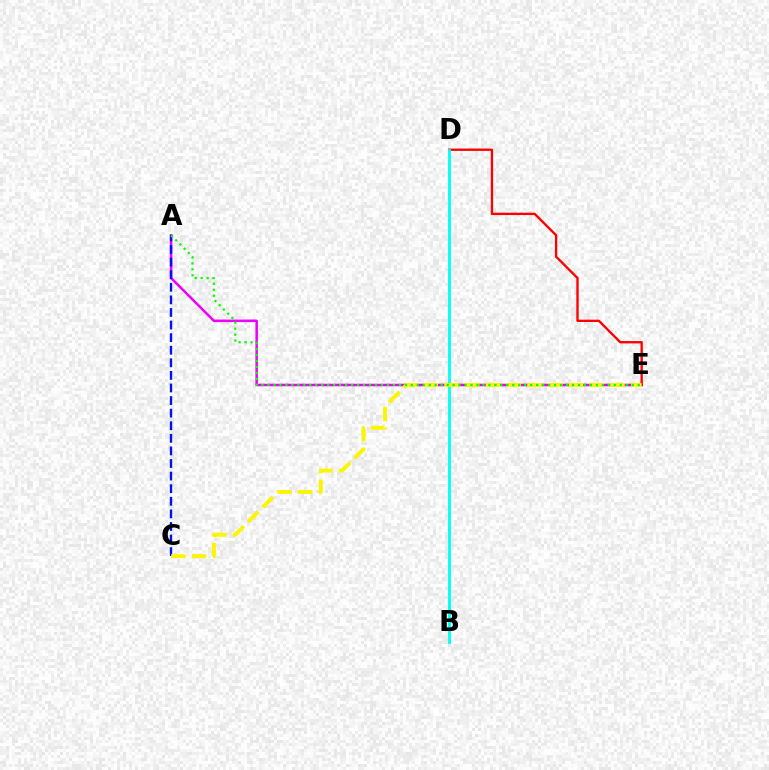{('A', 'E'): [{'color': '#ee00ff', 'line_style': 'solid', 'thickness': 1.82}, {'color': '#08ff00', 'line_style': 'dotted', 'thickness': 1.62}], ('D', 'E'): [{'color': '#ff0000', 'line_style': 'solid', 'thickness': 1.69}], ('A', 'C'): [{'color': '#0010ff', 'line_style': 'dashed', 'thickness': 1.71}], ('B', 'D'): [{'color': '#00fff6', 'line_style': 'solid', 'thickness': 2.05}], ('C', 'E'): [{'color': '#fcf500', 'line_style': 'dashed', 'thickness': 2.82}]}